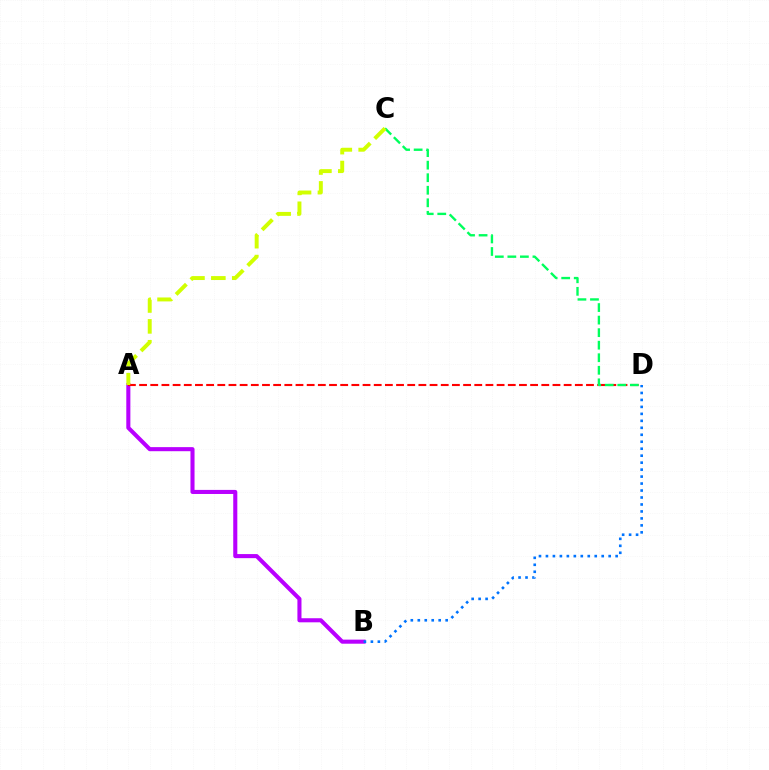{('A', 'B'): [{'color': '#b900ff', 'line_style': 'solid', 'thickness': 2.93}], ('A', 'D'): [{'color': '#ff0000', 'line_style': 'dashed', 'thickness': 1.52}], ('C', 'D'): [{'color': '#00ff5c', 'line_style': 'dashed', 'thickness': 1.7}], ('A', 'C'): [{'color': '#d1ff00', 'line_style': 'dashed', 'thickness': 2.84}], ('B', 'D'): [{'color': '#0074ff', 'line_style': 'dotted', 'thickness': 1.89}]}